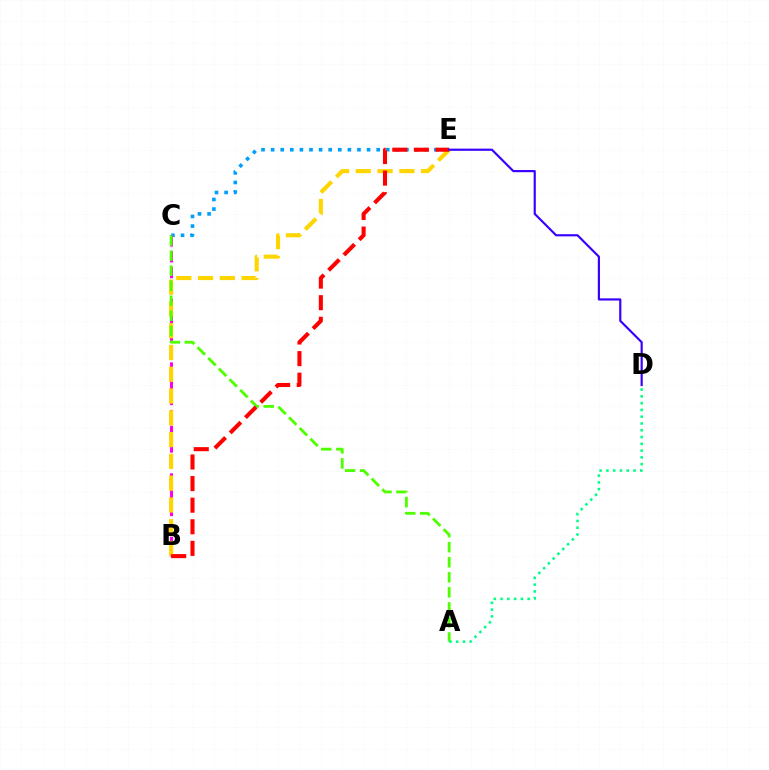{('C', 'E'): [{'color': '#009eff', 'line_style': 'dotted', 'thickness': 2.61}], ('B', 'C'): [{'color': '#ff00ed', 'line_style': 'dashed', 'thickness': 2.15}], ('B', 'E'): [{'color': '#ffd500', 'line_style': 'dashed', 'thickness': 2.96}, {'color': '#ff0000', 'line_style': 'dashed', 'thickness': 2.93}], ('A', 'C'): [{'color': '#4fff00', 'line_style': 'dashed', 'thickness': 2.05}], ('D', 'E'): [{'color': '#3700ff', 'line_style': 'solid', 'thickness': 1.56}], ('A', 'D'): [{'color': '#00ff86', 'line_style': 'dotted', 'thickness': 1.84}]}